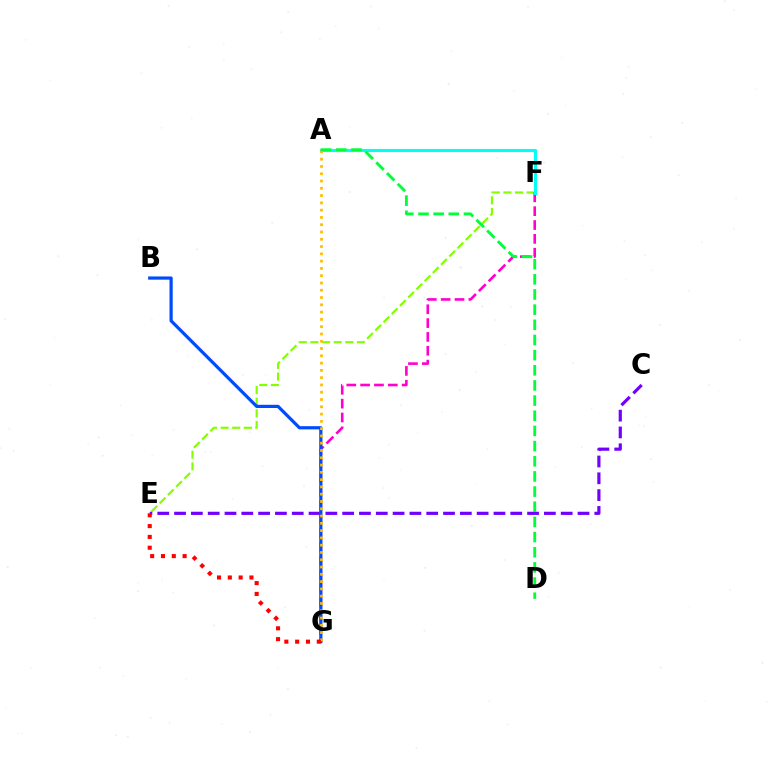{('E', 'F'): [{'color': '#84ff00', 'line_style': 'dashed', 'thickness': 1.58}], ('C', 'E'): [{'color': '#7200ff', 'line_style': 'dashed', 'thickness': 2.28}], ('F', 'G'): [{'color': '#ff00cf', 'line_style': 'dashed', 'thickness': 1.88}], ('B', 'G'): [{'color': '#004bff', 'line_style': 'solid', 'thickness': 2.31}], ('A', 'F'): [{'color': '#00fff6', 'line_style': 'solid', 'thickness': 2.24}], ('A', 'G'): [{'color': '#ffbd00', 'line_style': 'dotted', 'thickness': 1.98}], ('A', 'D'): [{'color': '#00ff39', 'line_style': 'dashed', 'thickness': 2.06}], ('E', 'G'): [{'color': '#ff0000', 'line_style': 'dotted', 'thickness': 2.94}]}